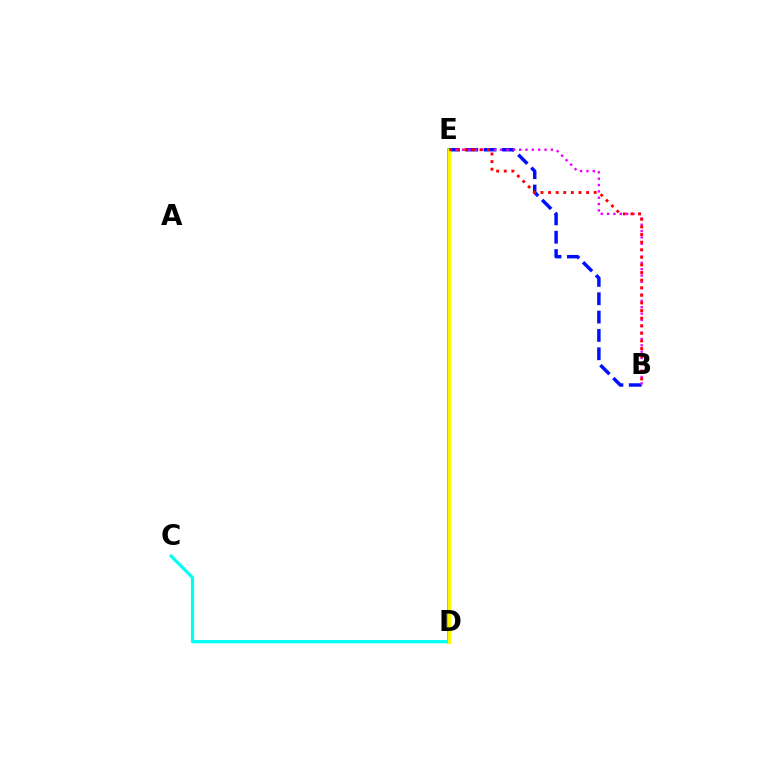{('B', 'E'): [{'color': '#0010ff', 'line_style': 'dashed', 'thickness': 2.49}, {'color': '#ee00ff', 'line_style': 'dotted', 'thickness': 1.72}, {'color': '#ff0000', 'line_style': 'dotted', 'thickness': 2.07}], ('D', 'E'): [{'color': '#08ff00', 'line_style': 'solid', 'thickness': 2.56}, {'color': '#fcf500', 'line_style': 'solid', 'thickness': 2.16}], ('C', 'D'): [{'color': '#00fff6', 'line_style': 'solid', 'thickness': 2.3}]}